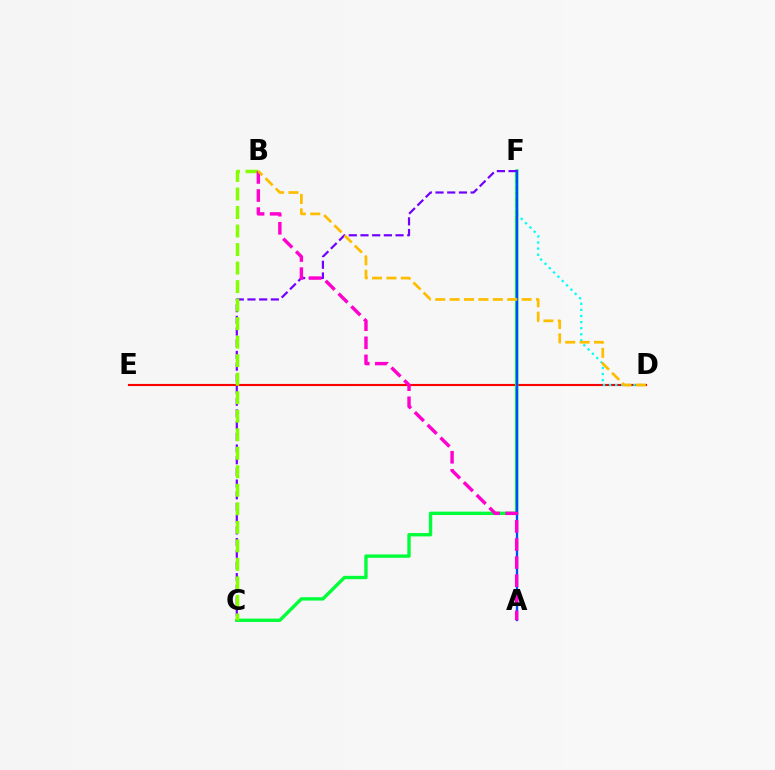{('D', 'E'): [{'color': '#ff0000', 'line_style': 'solid', 'thickness': 1.52}], ('C', 'F'): [{'color': '#00ff39', 'line_style': 'solid', 'thickness': 2.42}, {'color': '#7200ff', 'line_style': 'dashed', 'thickness': 1.59}], ('D', 'F'): [{'color': '#00fff6', 'line_style': 'dotted', 'thickness': 1.66}], ('A', 'F'): [{'color': '#004bff', 'line_style': 'solid', 'thickness': 1.66}], ('B', 'C'): [{'color': '#84ff00', 'line_style': 'dashed', 'thickness': 2.52}], ('A', 'B'): [{'color': '#ff00cf', 'line_style': 'dashed', 'thickness': 2.46}], ('B', 'D'): [{'color': '#ffbd00', 'line_style': 'dashed', 'thickness': 1.96}]}